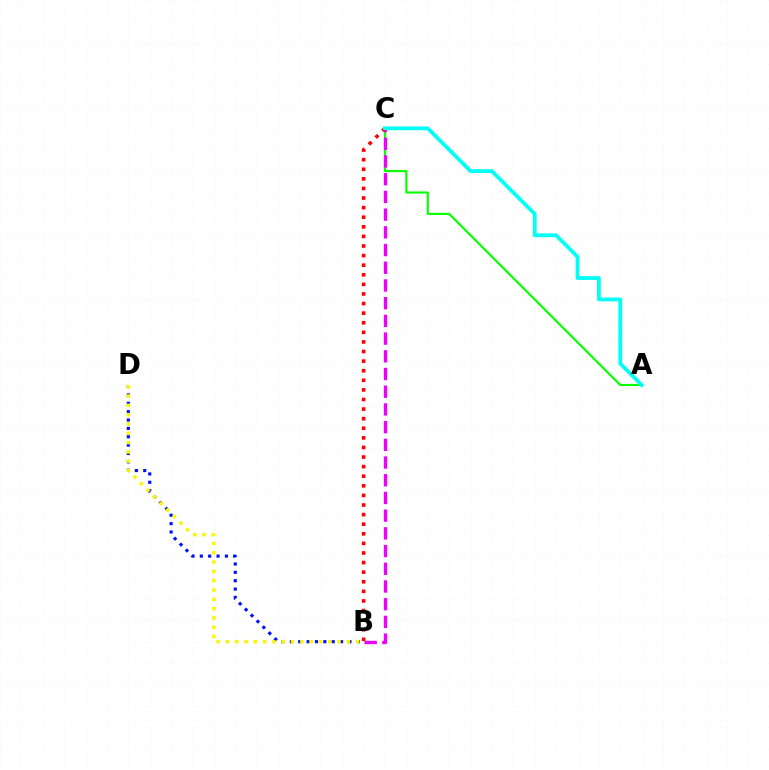{('A', 'C'): [{'color': '#08ff00', 'line_style': 'solid', 'thickness': 1.54}, {'color': '#00fff6', 'line_style': 'solid', 'thickness': 2.73}], ('B', 'D'): [{'color': '#0010ff', 'line_style': 'dotted', 'thickness': 2.27}, {'color': '#fcf500', 'line_style': 'dotted', 'thickness': 2.53}], ('B', 'C'): [{'color': '#ee00ff', 'line_style': 'dashed', 'thickness': 2.41}, {'color': '#ff0000', 'line_style': 'dotted', 'thickness': 2.61}]}